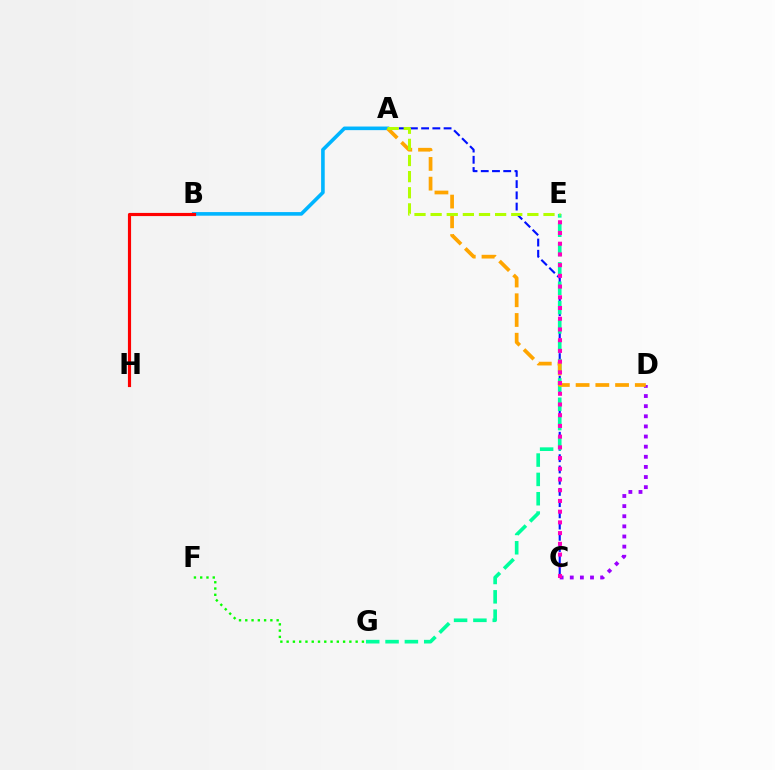{('C', 'D'): [{'color': '#9b00ff', 'line_style': 'dotted', 'thickness': 2.75}], ('A', 'C'): [{'color': '#0010ff', 'line_style': 'dashed', 'thickness': 1.53}], ('A', 'B'): [{'color': '#00b5ff', 'line_style': 'solid', 'thickness': 2.6}], ('E', 'G'): [{'color': '#00ff9d', 'line_style': 'dashed', 'thickness': 2.63}], ('A', 'D'): [{'color': '#ffa500', 'line_style': 'dashed', 'thickness': 2.68}], ('F', 'G'): [{'color': '#08ff00', 'line_style': 'dotted', 'thickness': 1.7}], ('C', 'E'): [{'color': '#ff00bd', 'line_style': 'dotted', 'thickness': 2.91}], ('A', 'E'): [{'color': '#b3ff00', 'line_style': 'dashed', 'thickness': 2.19}], ('B', 'H'): [{'color': '#ff0000', 'line_style': 'solid', 'thickness': 2.27}]}